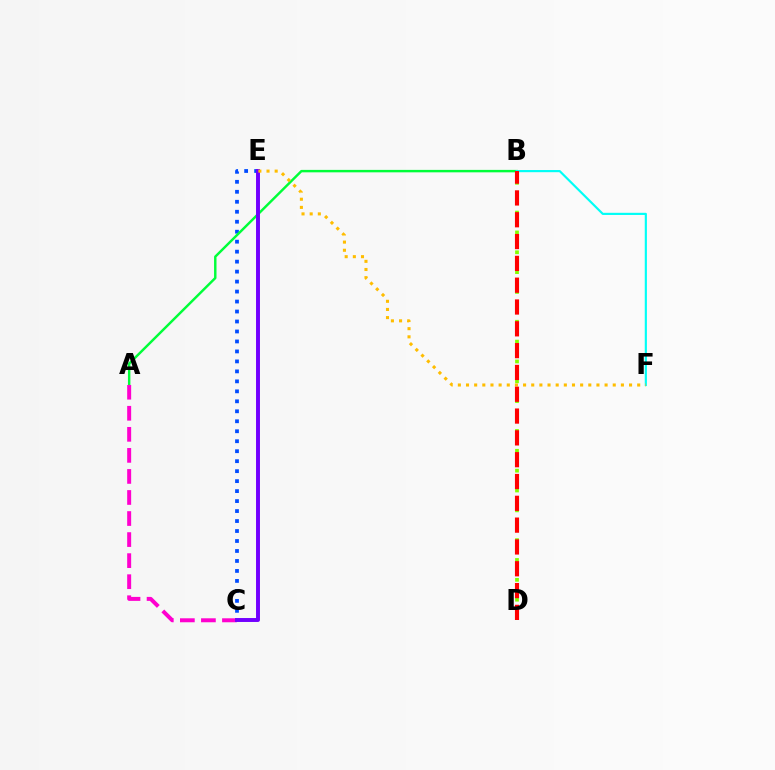{('C', 'E'): [{'color': '#004bff', 'line_style': 'dotted', 'thickness': 2.71}, {'color': '#7200ff', 'line_style': 'solid', 'thickness': 2.83}], ('A', 'B'): [{'color': '#00ff39', 'line_style': 'solid', 'thickness': 1.76}], ('A', 'C'): [{'color': '#ff00cf', 'line_style': 'dashed', 'thickness': 2.86}], ('B', 'F'): [{'color': '#00fff6', 'line_style': 'solid', 'thickness': 1.56}], ('B', 'D'): [{'color': '#84ff00', 'line_style': 'dotted', 'thickness': 2.7}, {'color': '#ff0000', 'line_style': 'dashed', 'thickness': 2.96}], ('E', 'F'): [{'color': '#ffbd00', 'line_style': 'dotted', 'thickness': 2.21}]}